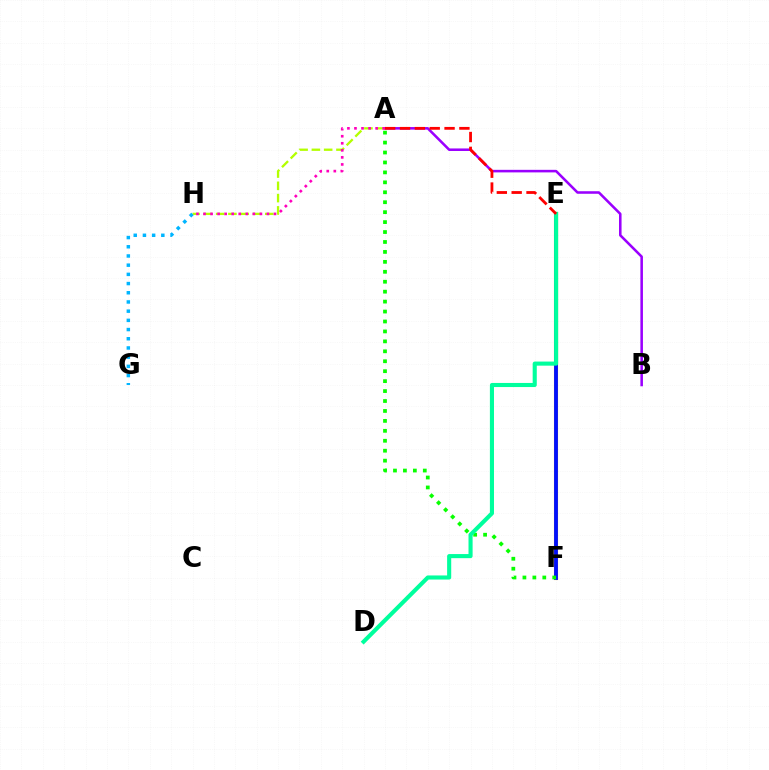{('A', 'B'): [{'color': '#9b00ff', 'line_style': 'solid', 'thickness': 1.84}], ('E', 'F'): [{'color': '#ffa500', 'line_style': 'solid', 'thickness': 2.95}, {'color': '#0010ff', 'line_style': 'solid', 'thickness': 2.74}], ('A', 'F'): [{'color': '#08ff00', 'line_style': 'dotted', 'thickness': 2.7}], ('D', 'E'): [{'color': '#00ff9d', 'line_style': 'solid', 'thickness': 2.95}], ('A', 'H'): [{'color': '#b3ff00', 'line_style': 'dashed', 'thickness': 1.67}, {'color': '#ff00bd', 'line_style': 'dotted', 'thickness': 1.92}], ('G', 'H'): [{'color': '#00b5ff', 'line_style': 'dotted', 'thickness': 2.5}], ('A', 'E'): [{'color': '#ff0000', 'line_style': 'dashed', 'thickness': 2.02}]}